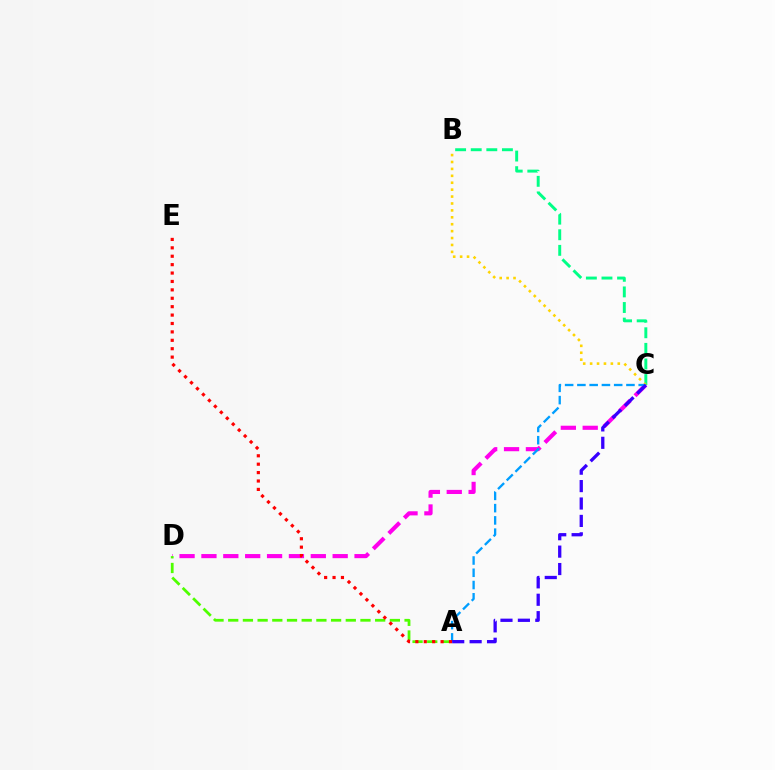{('C', 'D'): [{'color': '#ff00ed', 'line_style': 'dashed', 'thickness': 2.97}], ('B', 'C'): [{'color': '#00ff86', 'line_style': 'dashed', 'thickness': 2.12}, {'color': '#ffd500', 'line_style': 'dotted', 'thickness': 1.88}], ('A', 'D'): [{'color': '#4fff00', 'line_style': 'dashed', 'thickness': 2.0}], ('A', 'C'): [{'color': '#009eff', 'line_style': 'dashed', 'thickness': 1.67}, {'color': '#3700ff', 'line_style': 'dashed', 'thickness': 2.37}], ('A', 'E'): [{'color': '#ff0000', 'line_style': 'dotted', 'thickness': 2.28}]}